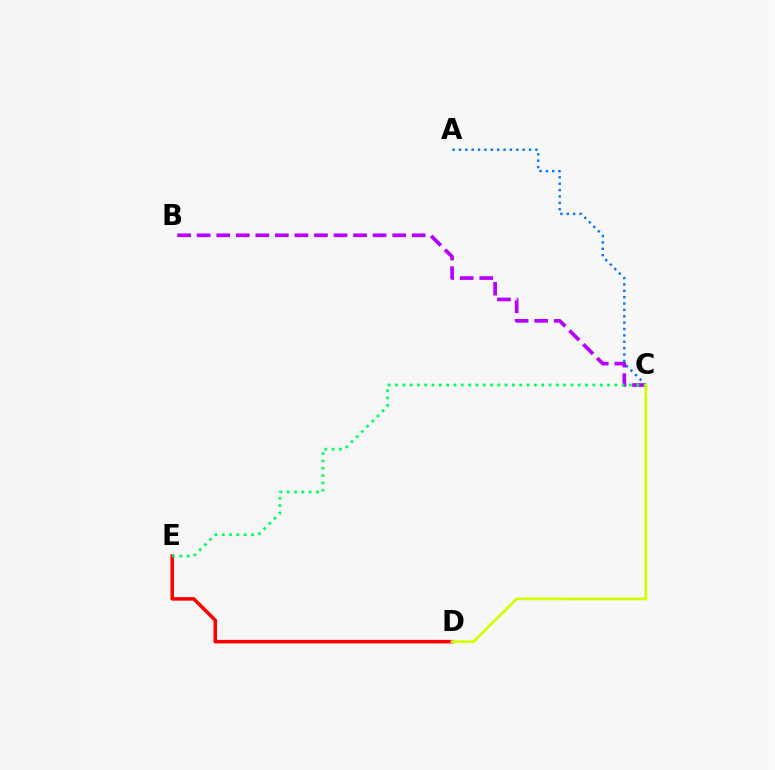{('B', 'C'): [{'color': '#b900ff', 'line_style': 'dashed', 'thickness': 2.66}], ('A', 'C'): [{'color': '#0074ff', 'line_style': 'dotted', 'thickness': 1.73}], ('D', 'E'): [{'color': '#ff0000', 'line_style': 'solid', 'thickness': 2.54}], ('C', 'E'): [{'color': '#00ff5c', 'line_style': 'dotted', 'thickness': 1.99}], ('C', 'D'): [{'color': '#d1ff00', 'line_style': 'solid', 'thickness': 1.96}]}